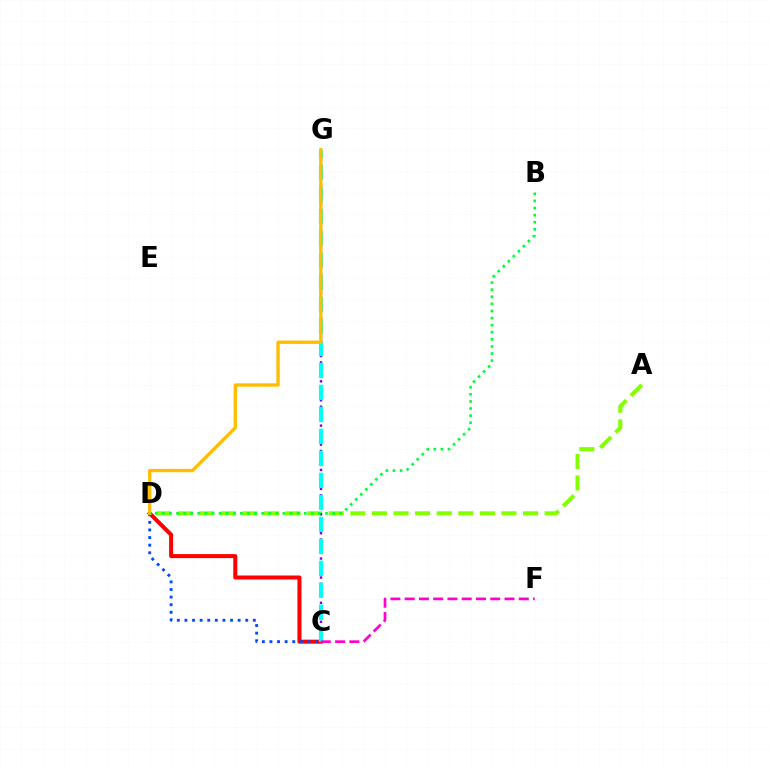{('C', 'D'): [{'color': '#ff0000', 'line_style': 'solid', 'thickness': 2.9}, {'color': '#004bff', 'line_style': 'dotted', 'thickness': 2.06}], ('A', 'D'): [{'color': '#84ff00', 'line_style': 'dashed', 'thickness': 2.93}], ('C', 'G'): [{'color': '#7200ff', 'line_style': 'dotted', 'thickness': 1.72}, {'color': '#00fff6', 'line_style': 'dashed', 'thickness': 2.99}], ('C', 'F'): [{'color': '#ff00cf', 'line_style': 'dashed', 'thickness': 1.94}], ('D', 'G'): [{'color': '#ffbd00', 'line_style': 'solid', 'thickness': 2.4}], ('B', 'D'): [{'color': '#00ff39', 'line_style': 'dotted', 'thickness': 1.93}]}